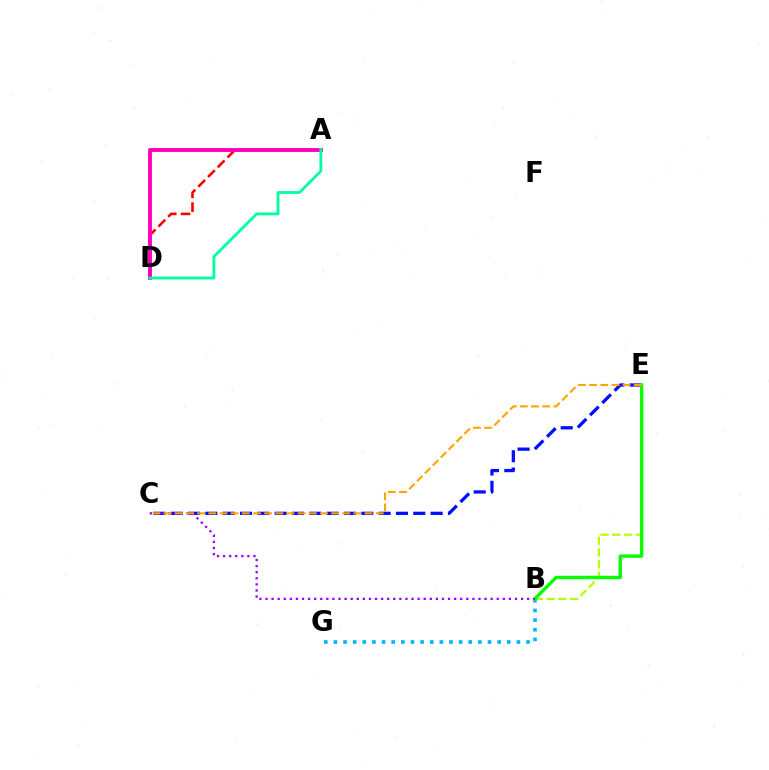{('A', 'D'): [{'color': '#ff0000', 'line_style': 'dashed', 'thickness': 1.87}, {'color': '#ff00bd', 'line_style': 'solid', 'thickness': 2.8}, {'color': '#00ff9d', 'line_style': 'solid', 'thickness': 2.01}], ('C', 'E'): [{'color': '#0010ff', 'line_style': 'dashed', 'thickness': 2.35}, {'color': '#ffa500', 'line_style': 'dashed', 'thickness': 1.52}], ('B', 'E'): [{'color': '#b3ff00', 'line_style': 'dashed', 'thickness': 1.59}, {'color': '#08ff00', 'line_style': 'solid', 'thickness': 2.45}], ('B', 'G'): [{'color': '#00b5ff', 'line_style': 'dotted', 'thickness': 2.62}], ('B', 'C'): [{'color': '#9b00ff', 'line_style': 'dotted', 'thickness': 1.65}]}